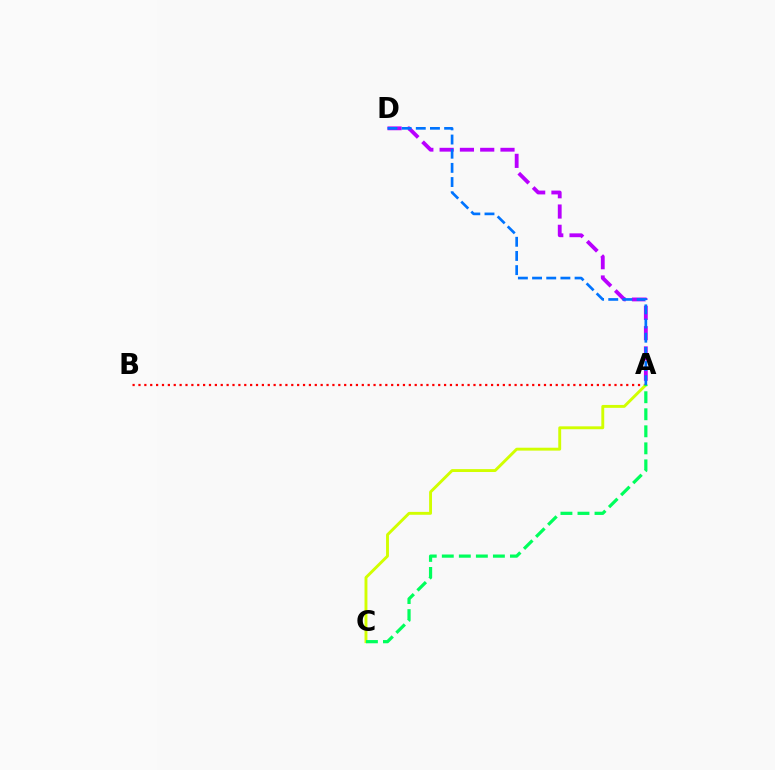{('A', 'D'): [{'color': '#b900ff', 'line_style': 'dashed', 'thickness': 2.76}, {'color': '#0074ff', 'line_style': 'dashed', 'thickness': 1.92}], ('A', 'B'): [{'color': '#ff0000', 'line_style': 'dotted', 'thickness': 1.6}], ('A', 'C'): [{'color': '#d1ff00', 'line_style': 'solid', 'thickness': 2.08}, {'color': '#00ff5c', 'line_style': 'dashed', 'thickness': 2.31}]}